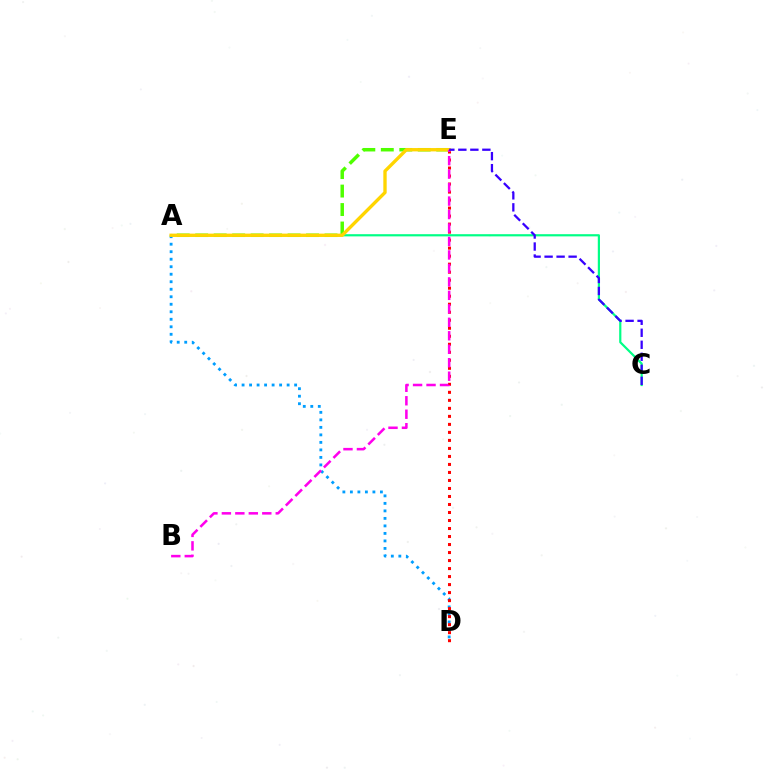{('A', 'C'): [{'color': '#00ff86', 'line_style': 'solid', 'thickness': 1.58}], ('A', 'D'): [{'color': '#009eff', 'line_style': 'dotted', 'thickness': 2.04}], ('D', 'E'): [{'color': '#ff0000', 'line_style': 'dotted', 'thickness': 2.18}], ('A', 'E'): [{'color': '#4fff00', 'line_style': 'dashed', 'thickness': 2.51}, {'color': '#ffd500', 'line_style': 'solid', 'thickness': 2.41}], ('B', 'E'): [{'color': '#ff00ed', 'line_style': 'dashed', 'thickness': 1.83}], ('C', 'E'): [{'color': '#3700ff', 'line_style': 'dashed', 'thickness': 1.63}]}